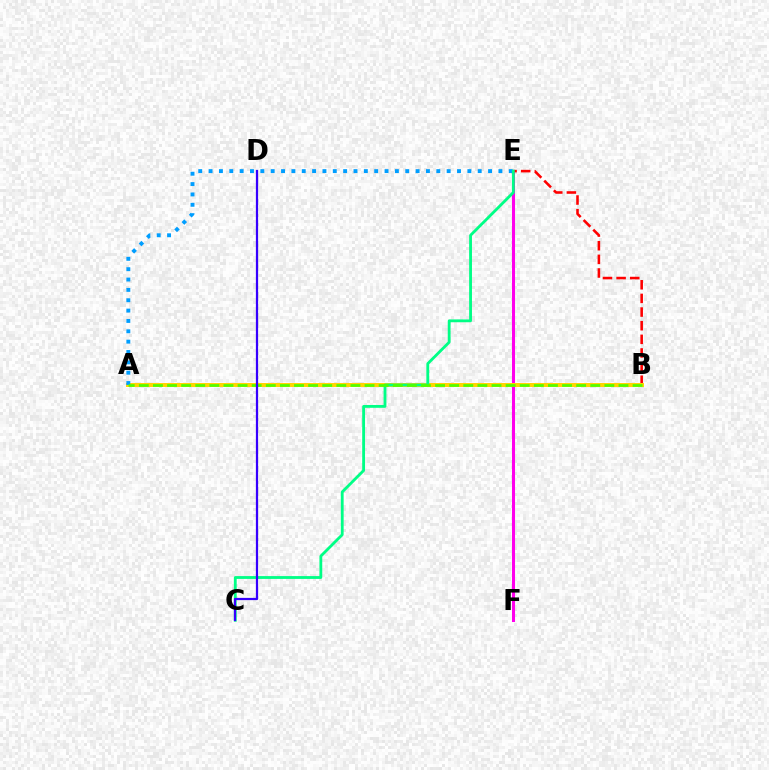{('E', 'F'): [{'color': '#ff00ed', 'line_style': 'solid', 'thickness': 2.19}], ('B', 'E'): [{'color': '#ff0000', 'line_style': 'dashed', 'thickness': 1.85}], ('A', 'B'): [{'color': '#ffd500', 'line_style': 'solid', 'thickness': 2.86}, {'color': '#4fff00', 'line_style': 'dashed', 'thickness': 1.92}], ('A', 'E'): [{'color': '#009eff', 'line_style': 'dotted', 'thickness': 2.81}], ('C', 'E'): [{'color': '#00ff86', 'line_style': 'solid', 'thickness': 2.04}], ('C', 'D'): [{'color': '#3700ff', 'line_style': 'solid', 'thickness': 1.61}]}